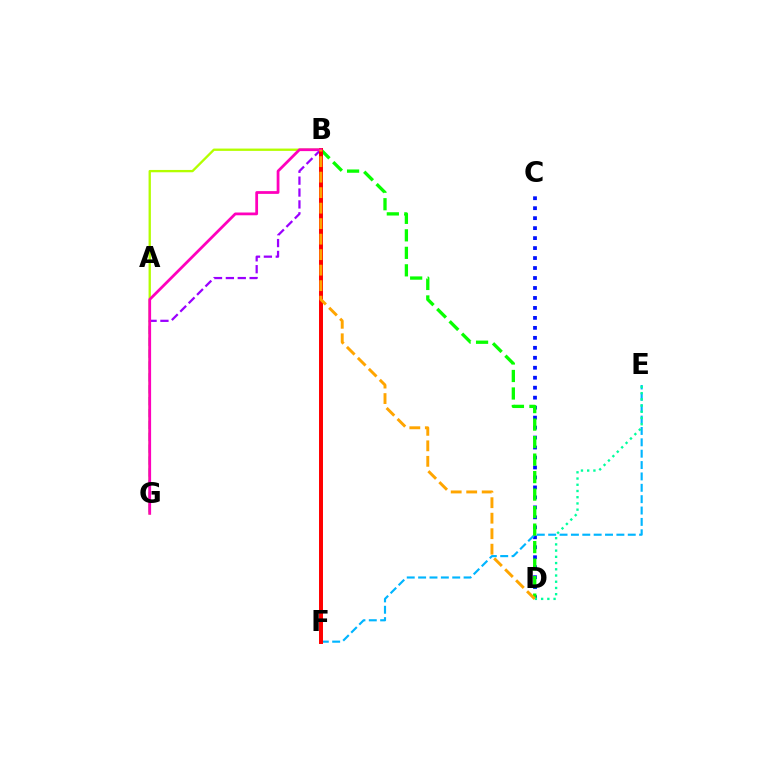{('B', 'G'): [{'color': '#9b00ff', 'line_style': 'dashed', 'thickness': 1.61}, {'color': '#b3ff00', 'line_style': 'solid', 'thickness': 1.67}, {'color': '#ff00bd', 'line_style': 'solid', 'thickness': 1.99}], ('C', 'D'): [{'color': '#0010ff', 'line_style': 'dotted', 'thickness': 2.71}], ('E', 'F'): [{'color': '#00b5ff', 'line_style': 'dashed', 'thickness': 1.54}], ('B', 'D'): [{'color': '#08ff00', 'line_style': 'dashed', 'thickness': 2.38}, {'color': '#ffa500', 'line_style': 'dashed', 'thickness': 2.11}], ('B', 'F'): [{'color': '#ff0000', 'line_style': 'solid', 'thickness': 2.86}], ('D', 'E'): [{'color': '#00ff9d', 'line_style': 'dotted', 'thickness': 1.69}]}